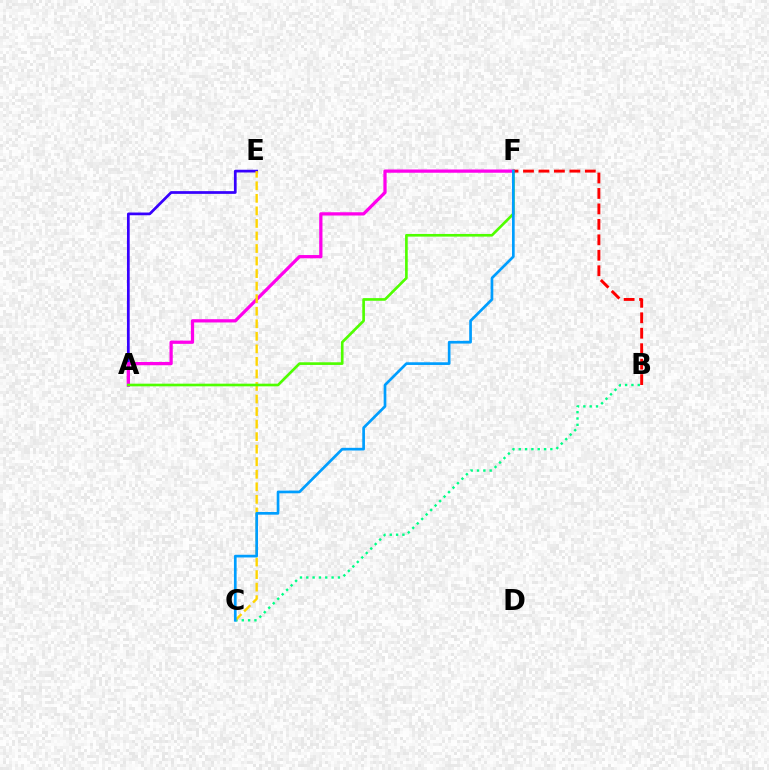{('B', 'C'): [{'color': '#00ff86', 'line_style': 'dotted', 'thickness': 1.72}], ('A', 'E'): [{'color': '#3700ff', 'line_style': 'solid', 'thickness': 1.96}], ('A', 'F'): [{'color': '#ff00ed', 'line_style': 'solid', 'thickness': 2.34}, {'color': '#4fff00', 'line_style': 'solid', 'thickness': 1.91}], ('C', 'E'): [{'color': '#ffd500', 'line_style': 'dashed', 'thickness': 1.7}], ('B', 'F'): [{'color': '#ff0000', 'line_style': 'dashed', 'thickness': 2.1}], ('C', 'F'): [{'color': '#009eff', 'line_style': 'solid', 'thickness': 1.94}]}